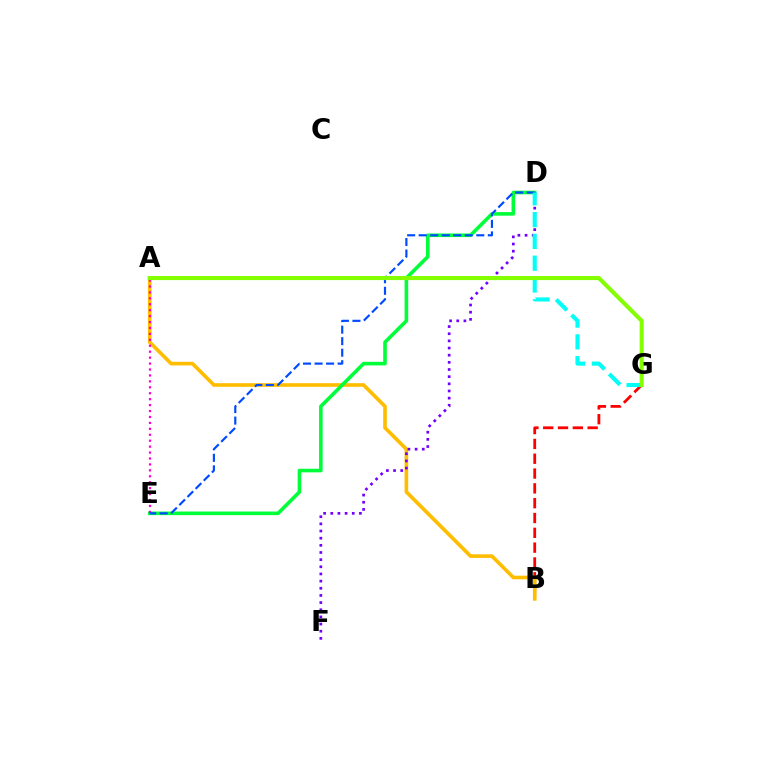{('B', 'G'): [{'color': '#ff0000', 'line_style': 'dashed', 'thickness': 2.01}], ('A', 'B'): [{'color': '#ffbd00', 'line_style': 'solid', 'thickness': 2.62}], ('D', 'E'): [{'color': '#00ff39', 'line_style': 'solid', 'thickness': 2.59}, {'color': '#004bff', 'line_style': 'dashed', 'thickness': 1.57}], ('D', 'F'): [{'color': '#7200ff', 'line_style': 'dotted', 'thickness': 1.94}], ('A', 'E'): [{'color': '#ff00cf', 'line_style': 'dotted', 'thickness': 1.61}], ('D', 'G'): [{'color': '#00fff6', 'line_style': 'dashed', 'thickness': 2.96}], ('A', 'G'): [{'color': '#84ff00', 'line_style': 'solid', 'thickness': 2.93}]}